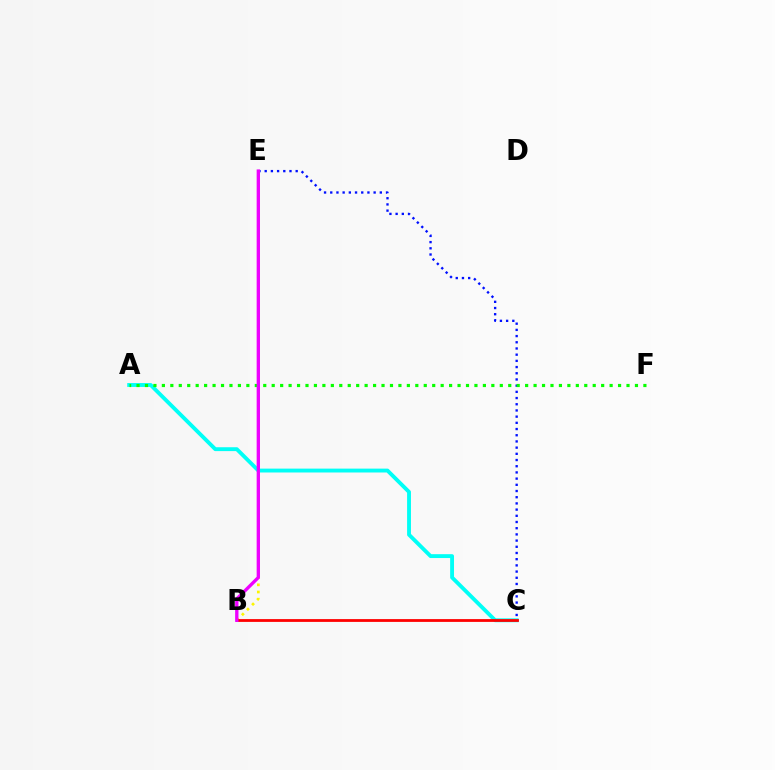{('A', 'C'): [{'color': '#00fff6', 'line_style': 'solid', 'thickness': 2.78}], ('C', 'E'): [{'color': '#0010ff', 'line_style': 'dotted', 'thickness': 1.68}], ('B', 'E'): [{'color': '#fcf500', 'line_style': 'dotted', 'thickness': 1.95}, {'color': '#ee00ff', 'line_style': 'solid', 'thickness': 2.4}], ('A', 'F'): [{'color': '#08ff00', 'line_style': 'dotted', 'thickness': 2.3}], ('B', 'C'): [{'color': '#ff0000', 'line_style': 'solid', 'thickness': 2.01}]}